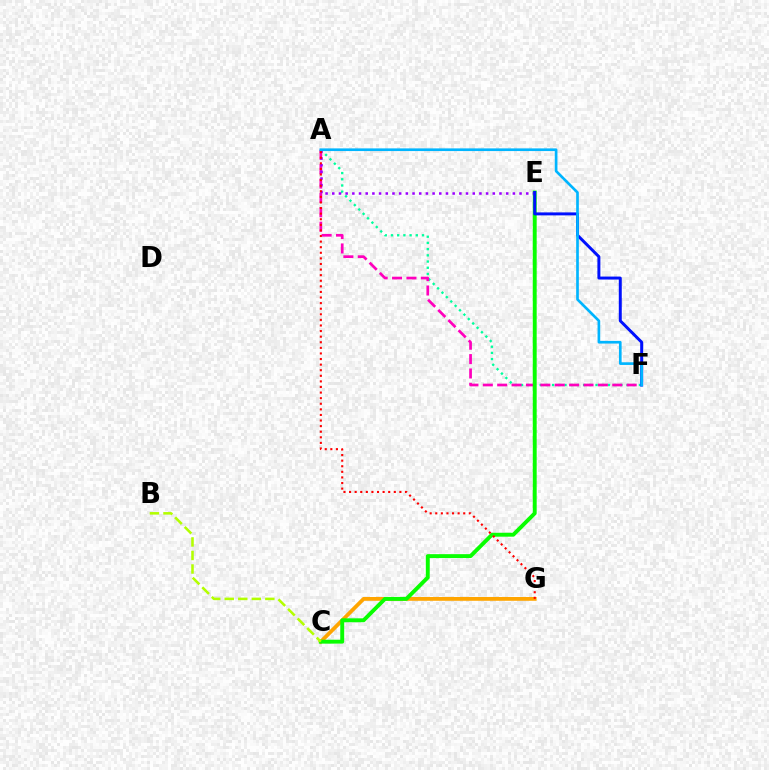{('A', 'F'): [{'color': '#00ff9d', 'line_style': 'dotted', 'thickness': 1.69}, {'color': '#ff00bd', 'line_style': 'dashed', 'thickness': 1.95}, {'color': '#00b5ff', 'line_style': 'solid', 'thickness': 1.92}], ('C', 'G'): [{'color': '#ffa500', 'line_style': 'solid', 'thickness': 2.73}], ('C', 'E'): [{'color': '#08ff00', 'line_style': 'solid', 'thickness': 2.81}], ('B', 'C'): [{'color': '#b3ff00', 'line_style': 'dashed', 'thickness': 1.84}], ('A', 'E'): [{'color': '#9b00ff', 'line_style': 'dotted', 'thickness': 1.82}], ('E', 'F'): [{'color': '#0010ff', 'line_style': 'solid', 'thickness': 2.14}], ('A', 'G'): [{'color': '#ff0000', 'line_style': 'dotted', 'thickness': 1.52}]}